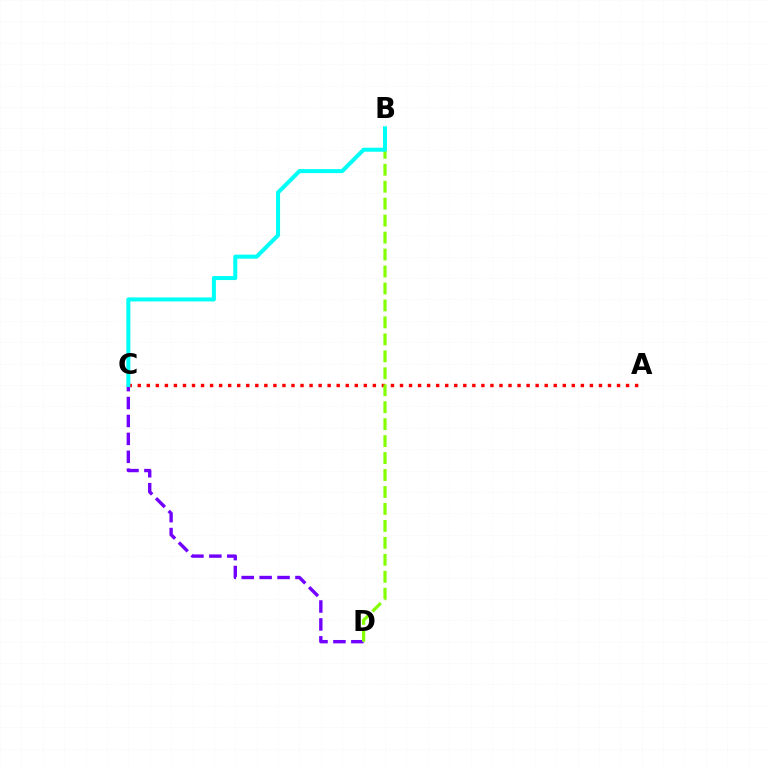{('A', 'C'): [{'color': '#ff0000', 'line_style': 'dotted', 'thickness': 2.46}], ('C', 'D'): [{'color': '#7200ff', 'line_style': 'dashed', 'thickness': 2.43}], ('B', 'D'): [{'color': '#84ff00', 'line_style': 'dashed', 'thickness': 2.3}], ('B', 'C'): [{'color': '#00fff6', 'line_style': 'solid', 'thickness': 2.89}]}